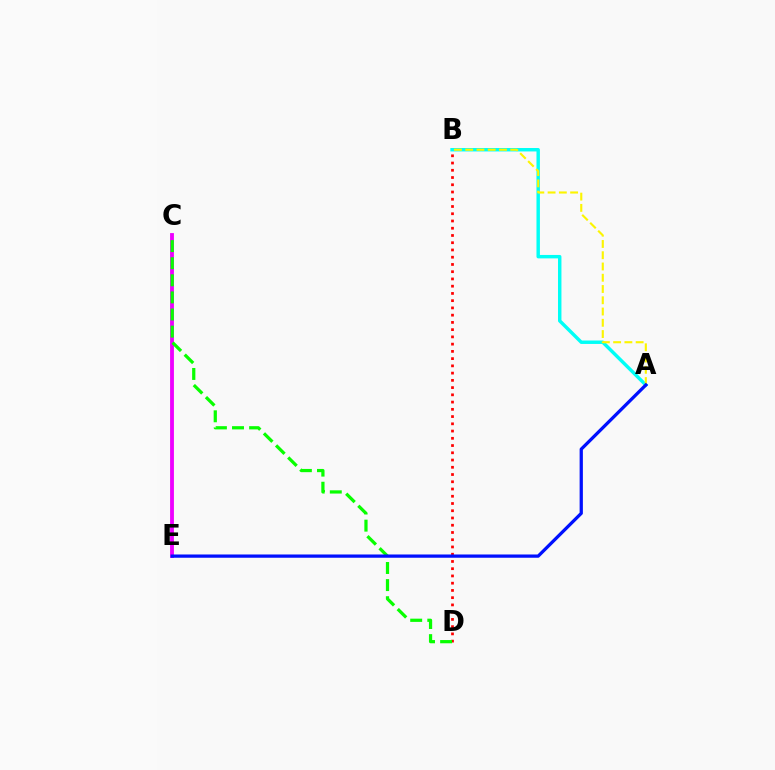{('A', 'B'): [{'color': '#00fff6', 'line_style': 'solid', 'thickness': 2.47}, {'color': '#fcf500', 'line_style': 'dashed', 'thickness': 1.53}], ('B', 'D'): [{'color': '#ff0000', 'line_style': 'dotted', 'thickness': 1.97}], ('C', 'E'): [{'color': '#ee00ff', 'line_style': 'solid', 'thickness': 2.76}], ('C', 'D'): [{'color': '#08ff00', 'line_style': 'dashed', 'thickness': 2.32}], ('A', 'E'): [{'color': '#0010ff', 'line_style': 'solid', 'thickness': 2.35}]}